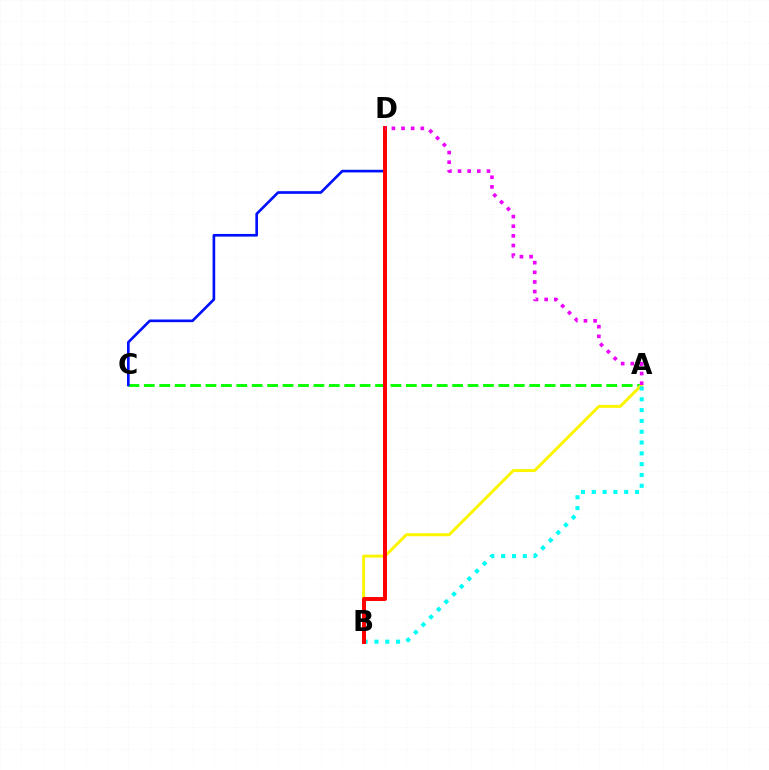{('A', 'C'): [{'color': '#08ff00', 'line_style': 'dashed', 'thickness': 2.09}], ('A', 'B'): [{'color': '#fcf500', 'line_style': 'solid', 'thickness': 2.13}, {'color': '#00fff6', 'line_style': 'dotted', 'thickness': 2.94}], ('C', 'D'): [{'color': '#0010ff', 'line_style': 'solid', 'thickness': 1.91}], ('B', 'D'): [{'color': '#ff0000', 'line_style': 'solid', 'thickness': 2.85}], ('A', 'D'): [{'color': '#ee00ff', 'line_style': 'dotted', 'thickness': 2.62}]}